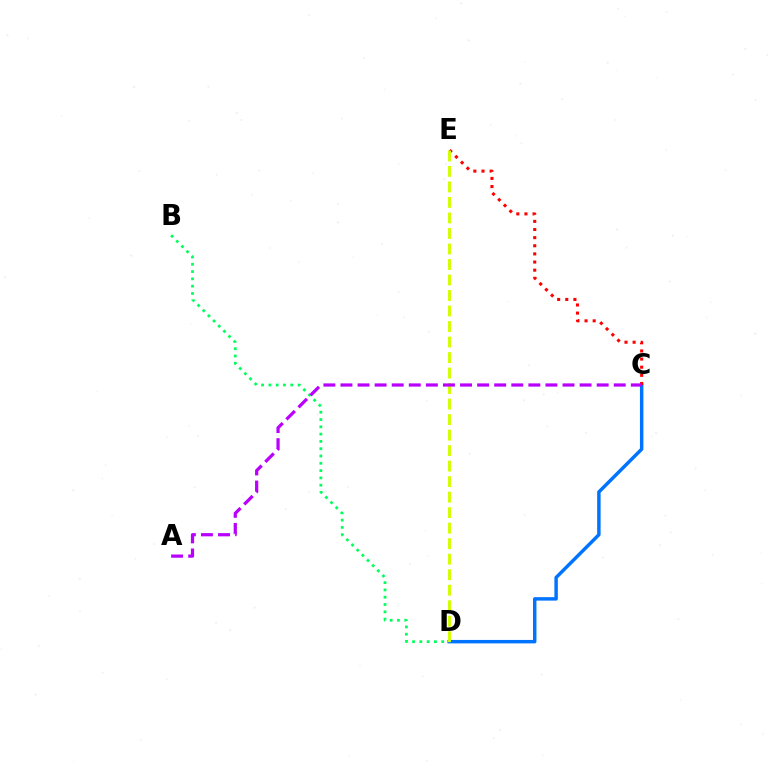{('B', 'D'): [{'color': '#00ff5c', 'line_style': 'dotted', 'thickness': 1.98}], ('C', 'D'): [{'color': '#0074ff', 'line_style': 'solid', 'thickness': 2.48}], ('C', 'E'): [{'color': '#ff0000', 'line_style': 'dotted', 'thickness': 2.21}], ('D', 'E'): [{'color': '#d1ff00', 'line_style': 'dashed', 'thickness': 2.11}], ('A', 'C'): [{'color': '#b900ff', 'line_style': 'dashed', 'thickness': 2.32}]}